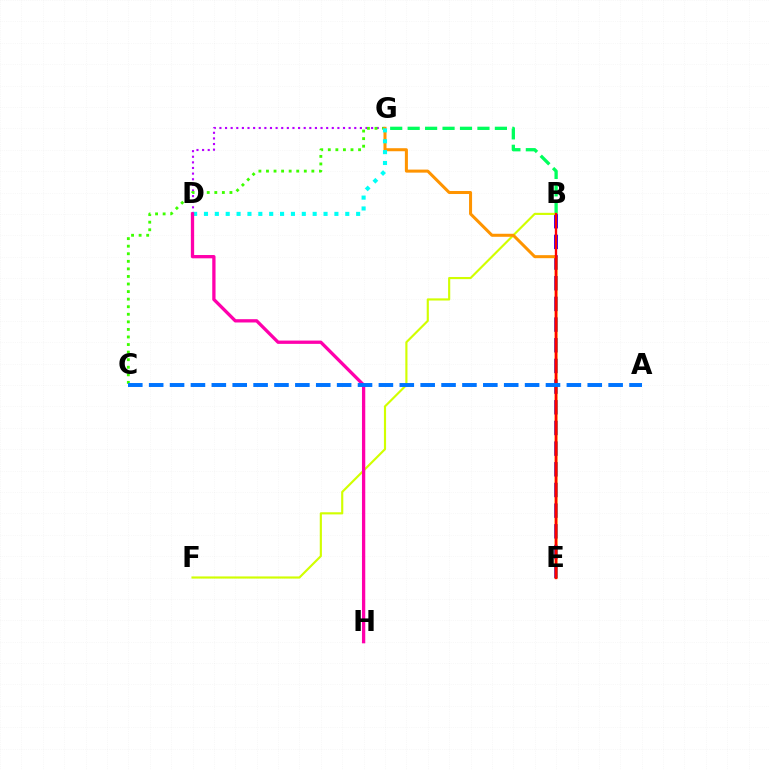{('D', 'G'): [{'color': '#b900ff', 'line_style': 'dotted', 'thickness': 1.53}, {'color': '#00fff6', 'line_style': 'dotted', 'thickness': 2.95}], ('B', 'G'): [{'color': '#00ff5c', 'line_style': 'dashed', 'thickness': 2.37}], ('B', 'E'): [{'color': '#2500ff', 'line_style': 'dashed', 'thickness': 2.81}, {'color': '#ff0000', 'line_style': 'solid', 'thickness': 1.67}], ('C', 'G'): [{'color': '#3dff00', 'line_style': 'dotted', 'thickness': 2.06}], ('B', 'F'): [{'color': '#d1ff00', 'line_style': 'solid', 'thickness': 1.55}], ('E', 'G'): [{'color': '#ff9400', 'line_style': 'solid', 'thickness': 2.18}], ('D', 'H'): [{'color': '#ff00ac', 'line_style': 'solid', 'thickness': 2.37}], ('A', 'C'): [{'color': '#0074ff', 'line_style': 'dashed', 'thickness': 2.84}]}